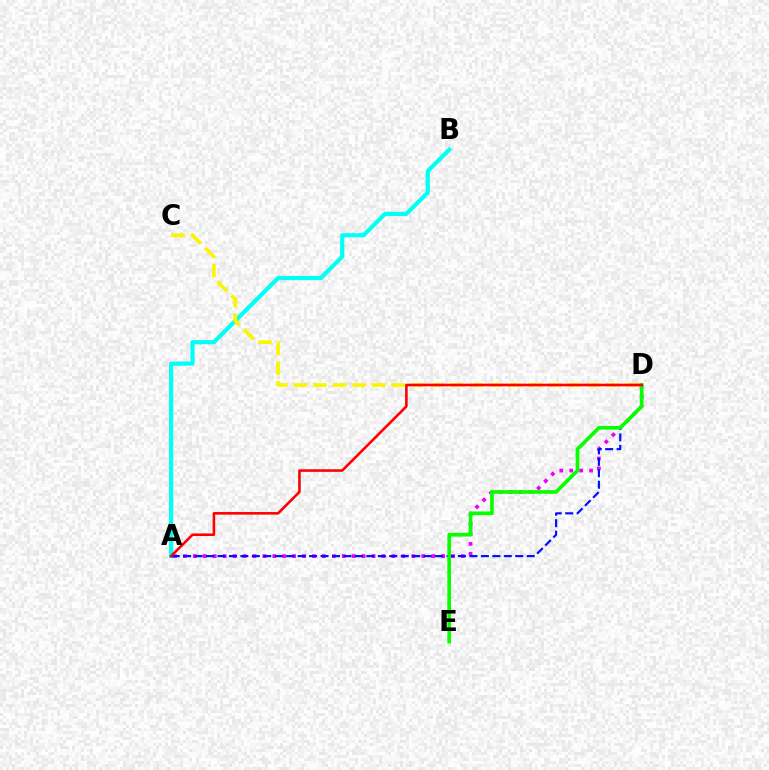{('A', 'B'): [{'color': '#00fff6', 'line_style': 'solid', 'thickness': 2.99}], ('A', 'D'): [{'color': '#ee00ff', 'line_style': 'dotted', 'thickness': 2.7}, {'color': '#0010ff', 'line_style': 'dashed', 'thickness': 1.56}, {'color': '#ff0000', 'line_style': 'solid', 'thickness': 1.87}], ('D', 'E'): [{'color': '#08ff00', 'line_style': 'solid', 'thickness': 2.63}], ('C', 'D'): [{'color': '#fcf500', 'line_style': 'dashed', 'thickness': 2.66}]}